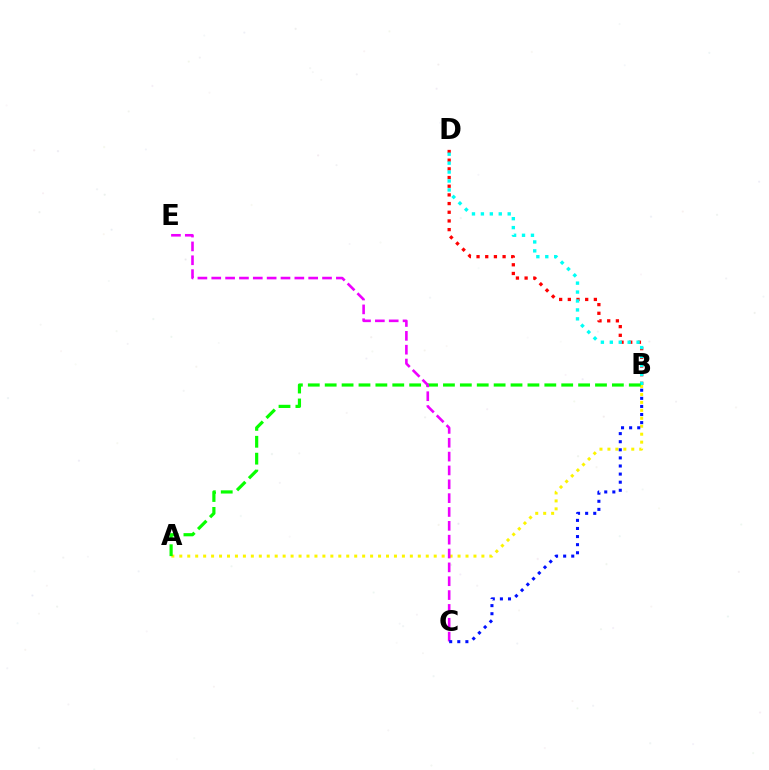{('B', 'D'): [{'color': '#ff0000', 'line_style': 'dotted', 'thickness': 2.36}, {'color': '#00fff6', 'line_style': 'dotted', 'thickness': 2.43}], ('A', 'B'): [{'color': '#fcf500', 'line_style': 'dotted', 'thickness': 2.16}, {'color': '#08ff00', 'line_style': 'dashed', 'thickness': 2.3}], ('C', 'E'): [{'color': '#ee00ff', 'line_style': 'dashed', 'thickness': 1.88}], ('B', 'C'): [{'color': '#0010ff', 'line_style': 'dotted', 'thickness': 2.2}]}